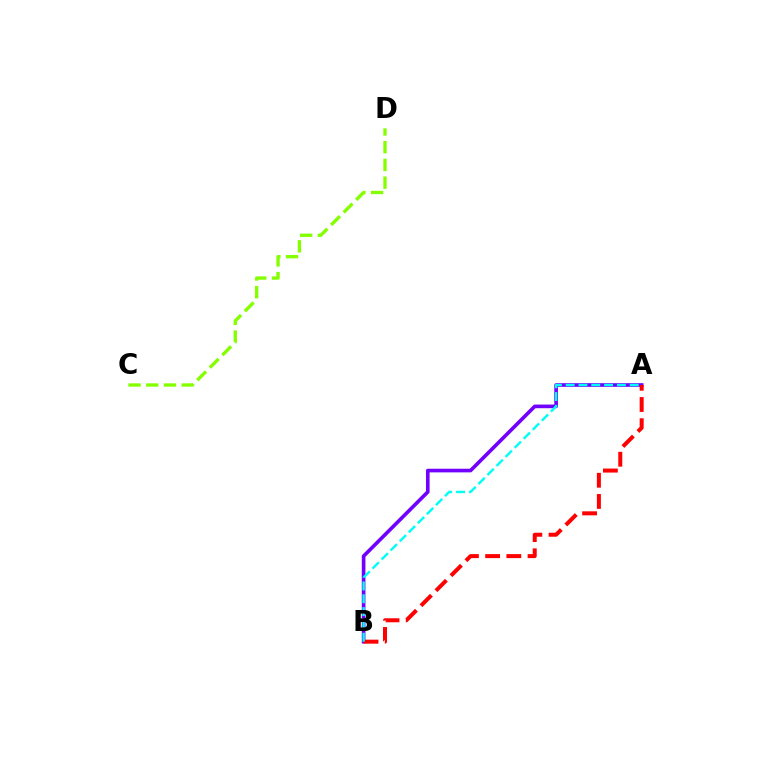{('A', 'B'): [{'color': '#7200ff', 'line_style': 'solid', 'thickness': 2.62}, {'color': '#ff0000', 'line_style': 'dashed', 'thickness': 2.88}, {'color': '#00fff6', 'line_style': 'dashed', 'thickness': 1.74}], ('C', 'D'): [{'color': '#84ff00', 'line_style': 'dashed', 'thickness': 2.41}]}